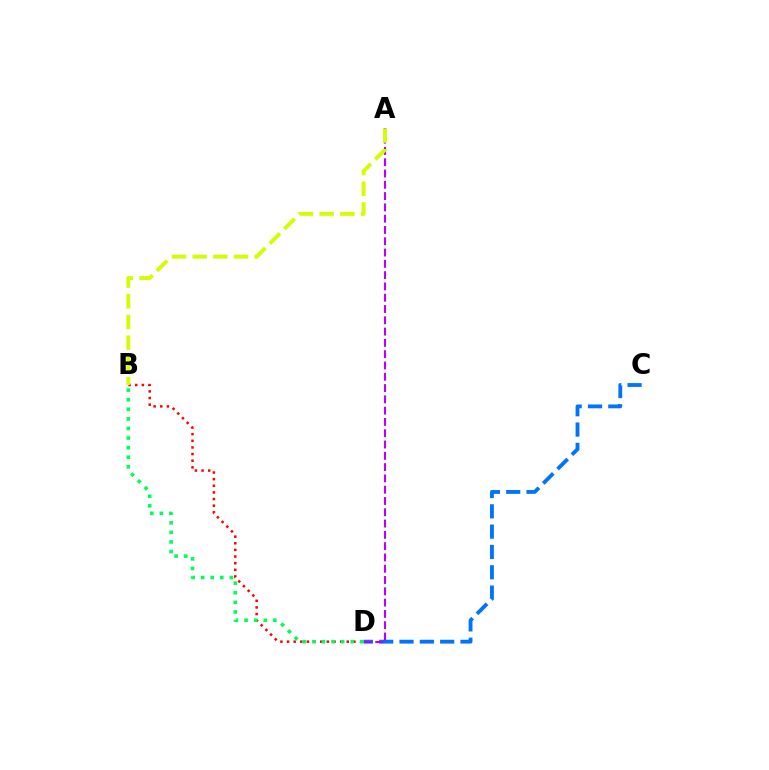{('B', 'D'): [{'color': '#ff0000', 'line_style': 'dotted', 'thickness': 1.8}, {'color': '#00ff5c', 'line_style': 'dotted', 'thickness': 2.6}], ('C', 'D'): [{'color': '#0074ff', 'line_style': 'dashed', 'thickness': 2.76}], ('A', 'D'): [{'color': '#b900ff', 'line_style': 'dashed', 'thickness': 1.53}], ('A', 'B'): [{'color': '#d1ff00', 'line_style': 'dashed', 'thickness': 2.81}]}